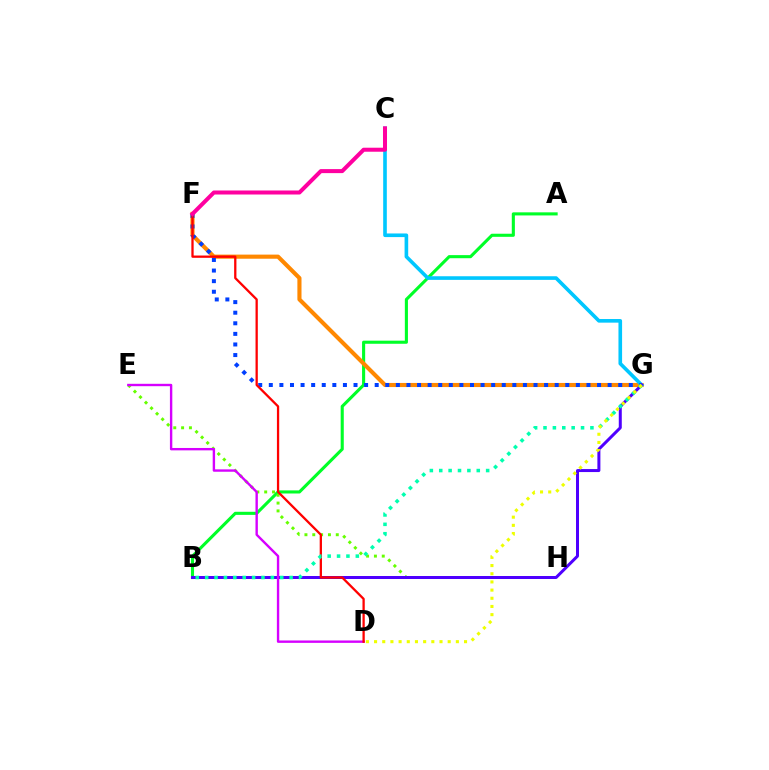{('A', 'B'): [{'color': '#00ff27', 'line_style': 'solid', 'thickness': 2.23}], ('F', 'G'): [{'color': '#ff8800', 'line_style': 'solid', 'thickness': 2.96}, {'color': '#003fff', 'line_style': 'dotted', 'thickness': 2.88}], ('E', 'H'): [{'color': '#66ff00', 'line_style': 'dotted', 'thickness': 2.13}], ('C', 'G'): [{'color': '#00c7ff', 'line_style': 'solid', 'thickness': 2.61}], ('B', 'G'): [{'color': '#4f00ff', 'line_style': 'solid', 'thickness': 2.16}, {'color': '#00ffaf', 'line_style': 'dotted', 'thickness': 2.55}], ('D', 'E'): [{'color': '#d600ff', 'line_style': 'solid', 'thickness': 1.72}], ('D', 'F'): [{'color': '#ff0000', 'line_style': 'solid', 'thickness': 1.65}], ('D', 'G'): [{'color': '#eeff00', 'line_style': 'dotted', 'thickness': 2.22}], ('C', 'F'): [{'color': '#ff00a0', 'line_style': 'solid', 'thickness': 2.89}]}